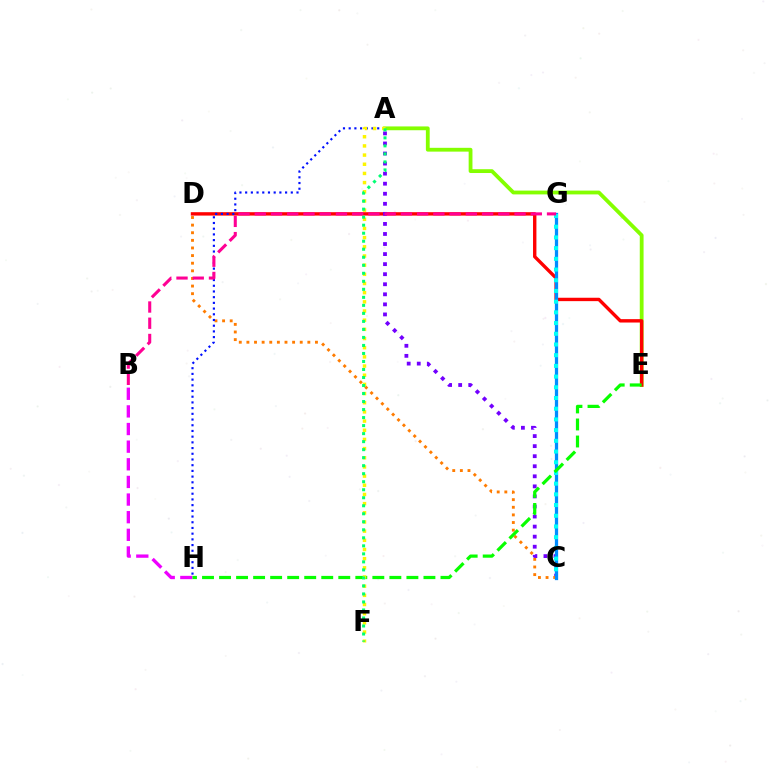{('A', 'E'): [{'color': '#84ff00', 'line_style': 'solid', 'thickness': 2.74}], ('D', 'E'): [{'color': '#ff0000', 'line_style': 'solid', 'thickness': 2.44}], ('A', 'C'): [{'color': '#7200ff', 'line_style': 'dotted', 'thickness': 2.73}], ('C', 'D'): [{'color': '#ff7c00', 'line_style': 'dotted', 'thickness': 2.07}], ('C', 'G'): [{'color': '#008cff', 'line_style': 'solid', 'thickness': 2.35}, {'color': '#00fff6', 'line_style': 'dotted', 'thickness': 2.91}], ('B', 'H'): [{'color': '#ee00ff', 'line_style': 'dashed', 'thickness': 2.4}], ('A', 'H'): [{'color': '#0010ff', 'line_style': 'dotted', 'thickness': 1.55}], ('B', 'G'): [{'color': '#ff0094', 'line_style': 'dashed', 'thickness': 2.21}], ('E', 'H'): [{'color': '#08ff00', 'line_style': 'dashed', 'thickness': 2.31}], ('A', 'F'): [{'color': '#fcf500', 'line_style': 'dotted', 'thickness': 2.49}, {'color': '#00ff74', 'line_style': 'dotted', 'thickness': 2.18}]}